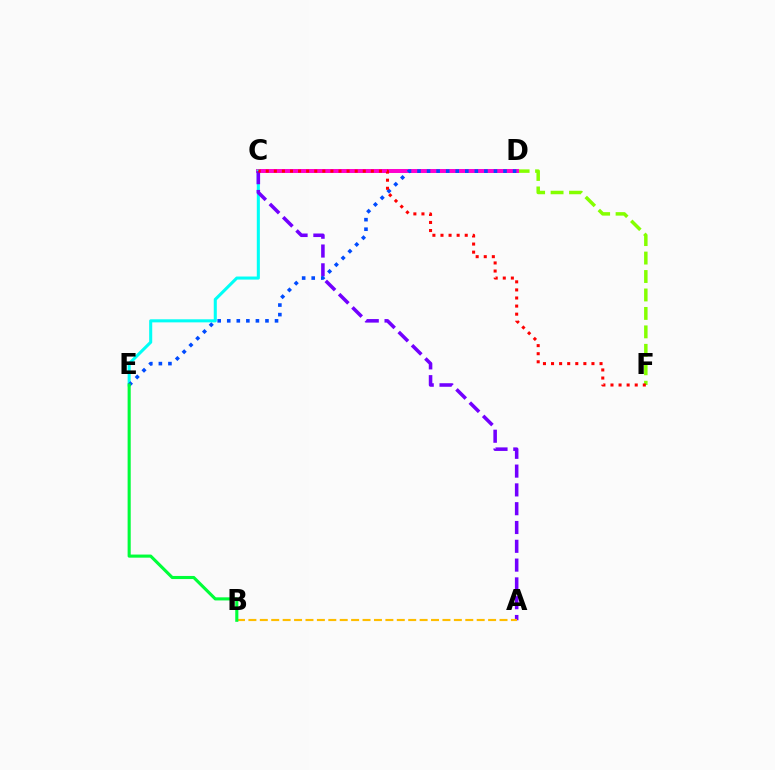{('D', 'F'): [{'color': '#84ff00', 'line_style': 'dashed', 'thickness': 2.51}], ('C', 'D'): [{'color': '#ff00cf', 'line_style': 'solid', 'thickness': 2.86}], ('C', 'E'): [{'color': '#00fff6', 'line_style': 'solid', 'thickness': 2.21}], ('A', 'C'): [{'color': '#7200ff', 'line_style': 'dashed', 'thickness': 2.55}], ('D', 'E'): [{'color': '#004bff', 'line_style': 'dotted', 'thickness': 2.6}], ('A', 'B'): [{'color': '#ffbd00', 'line_style': 'dashed', 'thickness': 1.55}], ('C', 'F'): [{'color': '#ff0000', 'line_style': 'dotted', 'thickness': 2.2}], ('B', 'E'): [{'color': '#00ff39', 'line_style': 'solid', 'thickness': 2.23}]}